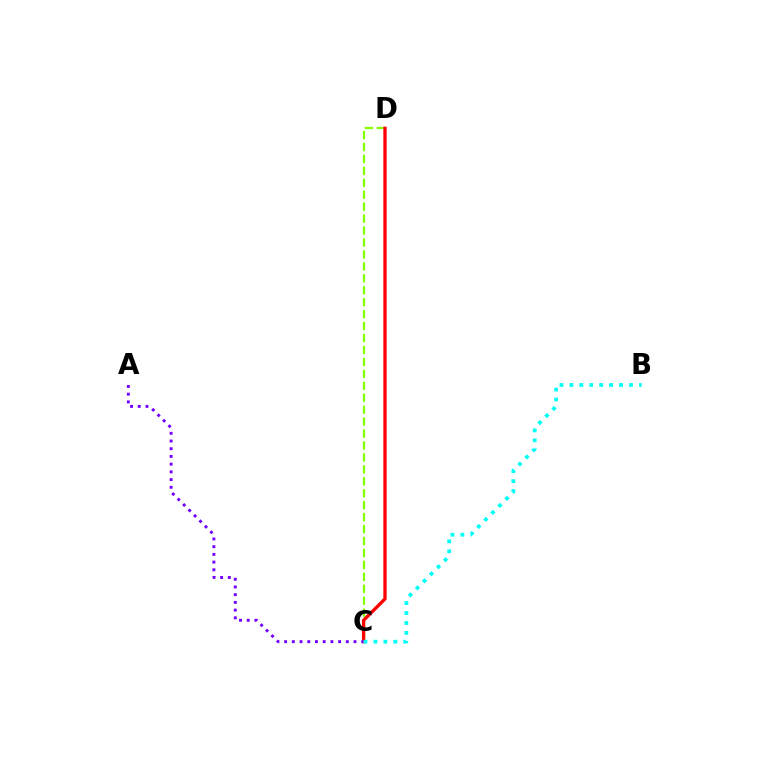{('C', 'D'): [{'color': '#84ff00', 'line_style': 'dashed', 'thickness': 1.62}, {'color': '#ff0000', 'line_style': 'solid', 'thickness': 2.39}], ('A', 'C'): [{'color': '#7200ff', 'line_style': 'dotted', 'thickness': 2.09}], ('B', 'C'): [{'color': '#00fff6', 'line_style': 'dotted', 'thickness': 2.7}]}